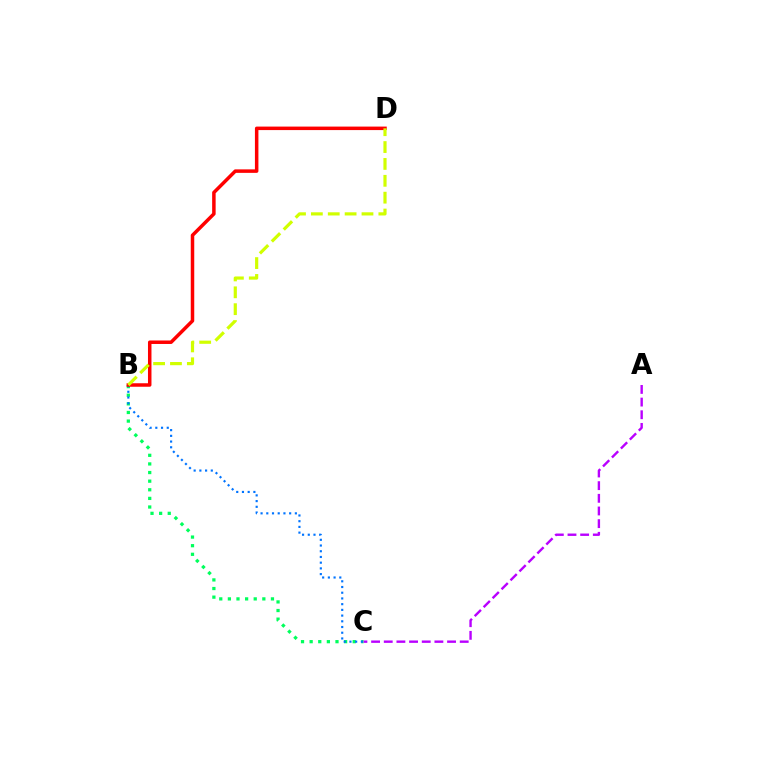{('B', 'C'): [{'color': '#00ff5c', 'line_style': 'dotted', 'thickness': 2.34}, {'color': '#0074ff', 'line_style': 'dotted', 'thickness': 1.55}], ('A', 'C'): [{'color': '#b900ff', 'line_style': 'dashed', 'thickness': 1.72}], ('B', 'D'): [{'color': '#ff0000', 'line_style': 'solid', 'thickness': 2.52}, {'color': '#d1ff00', 'line_style': 'dashed', 'thickness': 2.29}]}